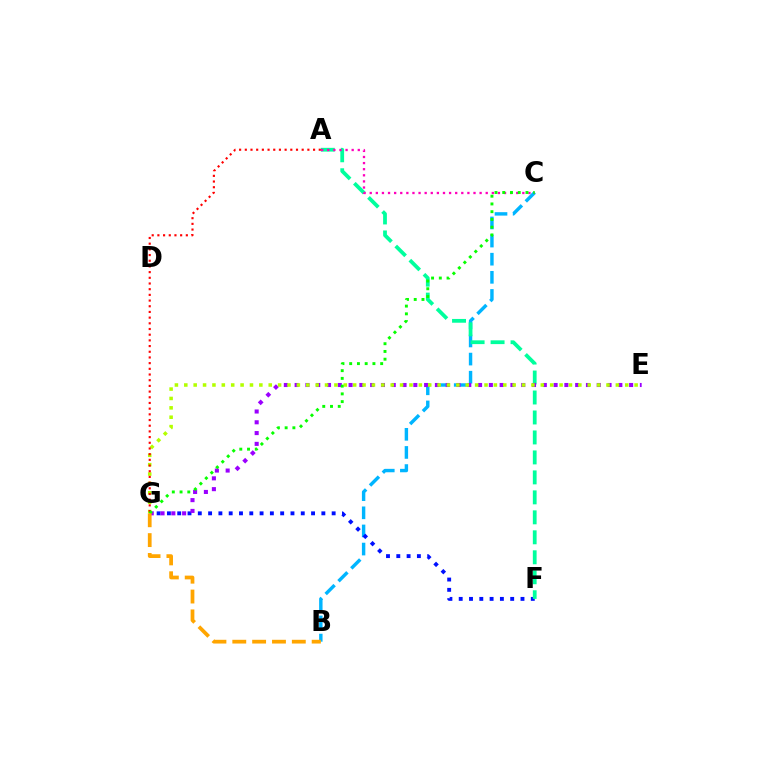{('B', 'C'): [{'color': '#00b5ff', 'line_style': 'dashed', 'thickness': 2.46}], ('F', 'G'): [{'color': '#0010ff', 'line_style': 'dotted', 'thickness': 2.8}], ('A', 'F'): [{'color': '#00ff9d', 'line_style': 'dashed', 'thickness': 2.71}], ('E', 'G'): [{'color': '#9b00ff', 'line_style': 'dotted', 'thickness': 2.93}, {'color': '#b3ff00', 'line_style': 'dotted', 'thickness': 2.55}], ('A', 'G'): [{'color': '#ff0000', 'line_style': 'dotted', 'thickness': 1.55}], ('A', 'C'): [{'color': '#ff00bd', 'line_style': 'dotted', 'thickness': 1.66}], ('C', 'G'): [{'color': '#08ff00', 'line_style': 'dotted', 'thickness': 2.1}], ('B', 'G'): [{'color': '#ffa500', 'line_style': 'dashed', 'thickness': 2.7}]}